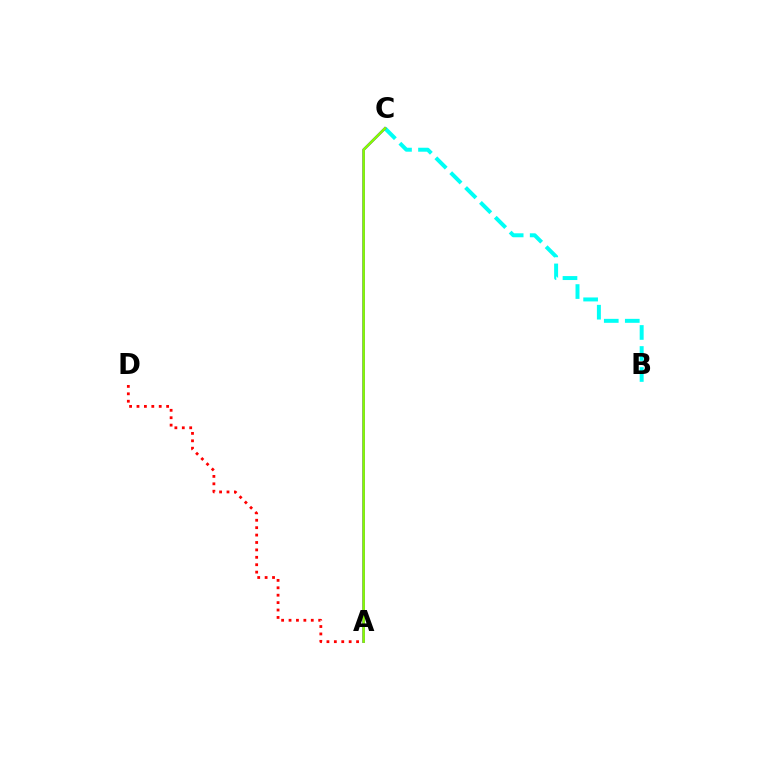{('B', 'C'): [{'color': '#00fff6', 'line_style': 'dashed', 'thickness': 2.85}], ('A', 'C'): [{'color': '#7200ff', 'line_style': 'solid', 'thickness': 1.84}, {'color': '#84ff00', 'line_style': 'solid', 'thickness': 1.81}], ('A', 'D'): [{'color': '#ff0000', 'line_style': 'dotted', 'thickness': 2.01}]}